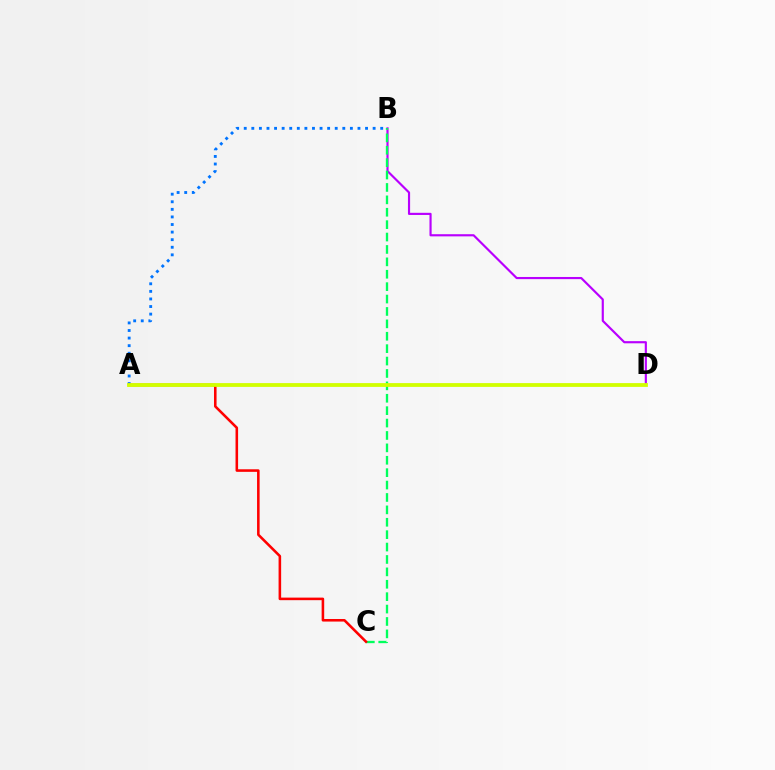{('A', 'B'): [{'color': '#0074ff', 'line_style': 'dotted', 'thickness': 2.06}], ('B', 'D'): [{'color': '#b900ff', 'line_style': 'solid', 'thickness': 1.55}], ('B', 'C'): [{'color': '#00ff5c', 'line_style': 'dashed', 'thickness': 1.68}], ('A', 'C'): [{'color': '#ff0000', 'line_style': 'solid', 'thickness': 1.85}], ('A', 'D'): [{'color': '#d1ff00', 'line_style': 'solid', 'thickness': 2.73}]}